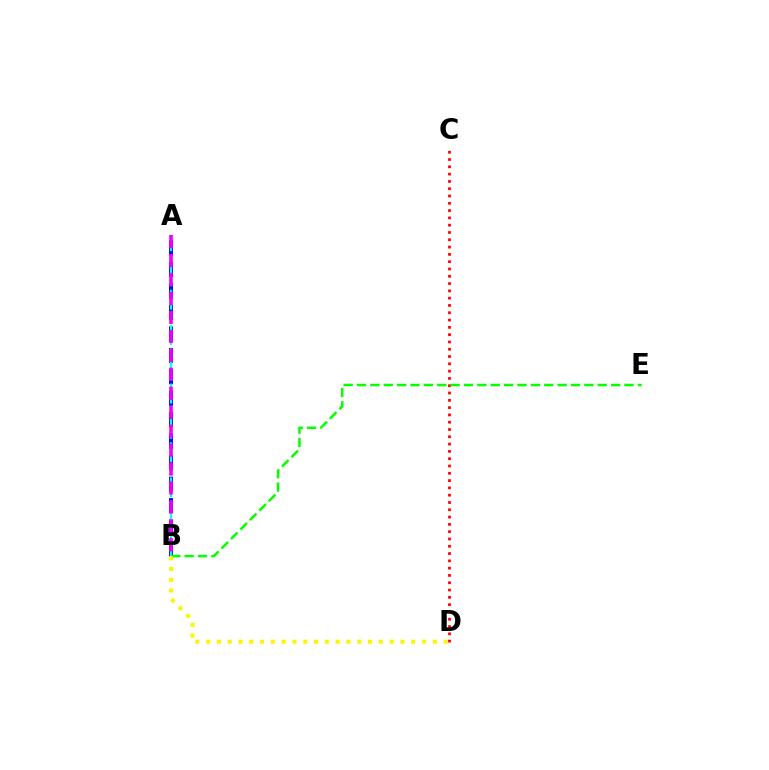{('A', 'B'): [{'color': '#0010ff', 'line_style': 'dashed', 'thickness': 2.91}, {'color': '#00fff6', 'line_style': 'dashed', 'thickness': 1.59}, {'color': '#ee00ff', 'line_style': 'dashed', 'thickness': 2.57}], ('C', 'D'): [{'color': '#ff0000', 'line_style': 'dotted', 'thickness': 1.98}], ('B', 'E'): [{'color': '#08ff00', 'line_style': 'dashed', 'thickness': 1.82}], ('B', 'D'): [{'color': '#fcf500', 'line_style': 'dotted', 'thickness': 2.93}]}